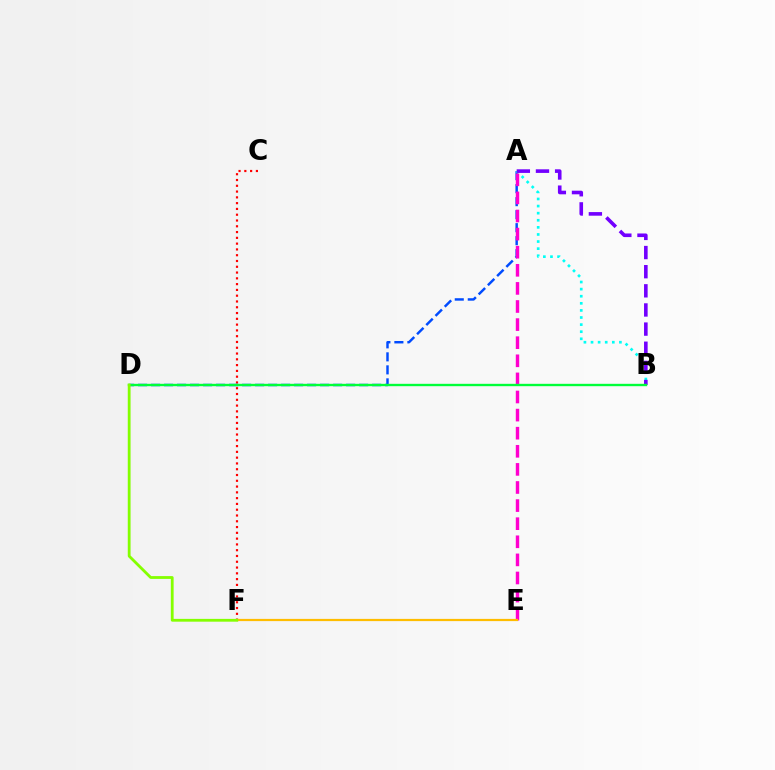{('C', 'F'): [{'color': '#ff0000', 'line_style': 'dotted', 'thickness': 1.57}], ('A', 'D'): [{'color': '#004bff', 'line_style': 'dashed', 'thickness': 1.77}], ('A', 'B'): [{'color': '#00fff6', 'line_style': 'dotted', 'thickness': 1.93}, {'color': '#7200ff', 'line_style': 'dashed', 'thickness': 2.6}], ('A', 'E'): [{'color': '#ff00cf', 'line_style': 'dashed', 'thickness': 2.46}], ('E', 'F'): [{'color': '#ffbd00', 'line_style': 'solid', 'thickness': 1.6}], ('B', 'D'): [{'color': '#00ff39', 'line_style': 'solid', 'thickness': 1.71}], ('D', 'F'): [{'color': '#84ff00', 'line_style': 'solid', 'thickness': 2.02}]}